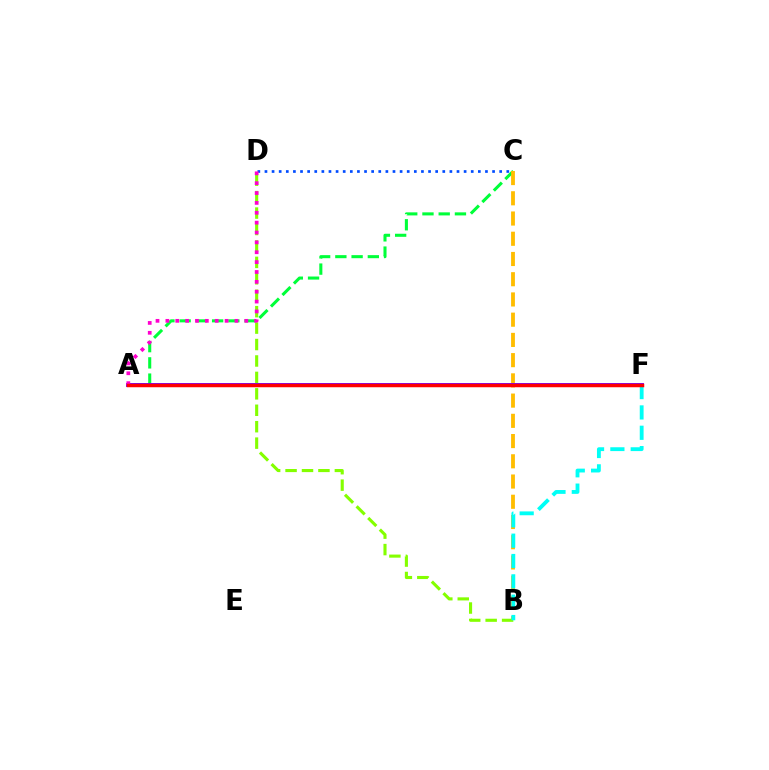{('A', 'C'): [{'color': '#00ff39', 'line_style': 'dashed', 'thickness': 2.21}], ('B', 'C'): [{'color': '#ffbd00', 'line_style': 'dashed', 'thickness': 2.75}], ('B', 'D'): [{'color': '#84ff00', 'line_style': 'dashed', 'thickness': 2.23}], ('B', 'F'): [{'color': '#00fff6', 'line_style': 'dashed', 'thickness': 2.76}], ('C', 'D'): [{'color': '#004bff', 'line_style': 'dotted', 'thickness': 1.93}], ('A', 'F'): [{'color': '#7200ff', 'line_style': 'solid', 'thickness': 2.81}, {'color': '#ff0000', 'line_style': 'solid', 'thickness': 2.51}], ('A', 'D'): [{'color': '#ff00cf', 'line_style': 'dotted', 'thickness': 2.68}]}